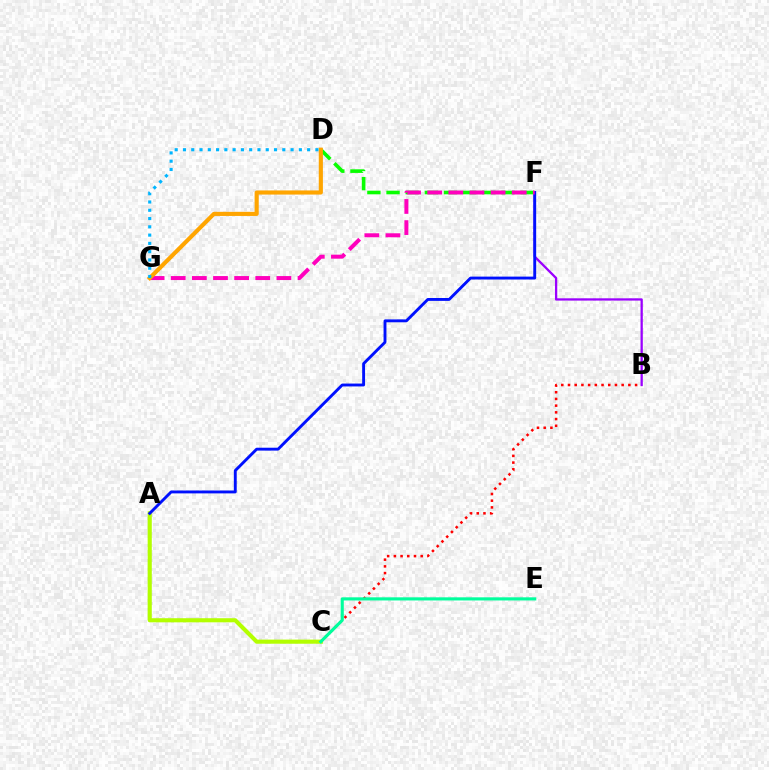{('B', 'C'): [{'color': '#ff0000', 'line_style': 'dotted', 'thickness': 1.82}], ('B', 'F'): [{'color': '#9b00ff', 'line_style': 'solid', 'thickness': 1.64}], ('A', 'C'): [{'color': '#b3ff00', 'line_style': 'solid', 'thickness': 2.97}], ('A', 'F'): [{'color': '#0010ff', 'line_style': 'solid', 'thickness': 2.08}], ('D', 'F'): [{'color': '#08ff00', 'line_style': 'dashed', 'thickness': 2.6}], ('C', 'E'): [{'color': '#00ff9d', 'line_style': 'solid', 'thickness': 2.25}], ('F', 'G'): [{'color': '#ff00bd', 'line_style': 'dashed', 'thickness': 2.87}], ('D', 'G'): [{'color': '#ffa500', 'line_style': 'solid', 'thickness': 2.97}, {'color': '#00b5ff', 'line_style': 'dotted', 'thickness': 2.25}]}